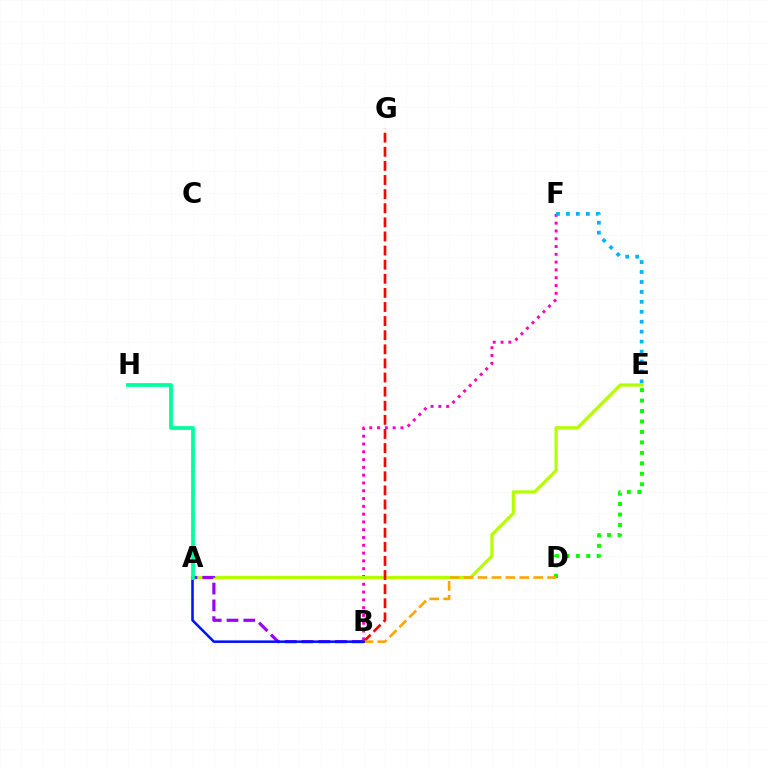{('B', 'F'): [{'color': '#ff00bd', 'line_style': 'dotted', 'thickness': 2.12}], ('A', 'E'): [{'color': '#b3ff00', 'line_style': 'solid', 'thickness': 2.32}], ('A', 'B'): [{'color': '#9b00ff', 'line_style': 'dashed', 'thickness': 2.28}, {'color': '#0010ff', 'line_style': 'solid', 'thickness': 1.83}], ('E', 'F'): [{'color': '#00b5ff', 'line_style': 'dotted', 'thickness': 2.7}], ('D', 'E'): [{'color': '#08ff00', 'line_style': 'dotted', 'thickness': 2.84}], ('B', 'G'): [{'color': '#ff0000', 'line_style': 'dashed', 'thickness': 1.92}], ('B', 'D'): [{'color': '#ffa500', 'line_style': 'dashed', 'thickness': 1.89}], ('A', 'H'): [{'color': '#00ff9d', 'line_style': 'solid', 'thickness': 2.72}]}